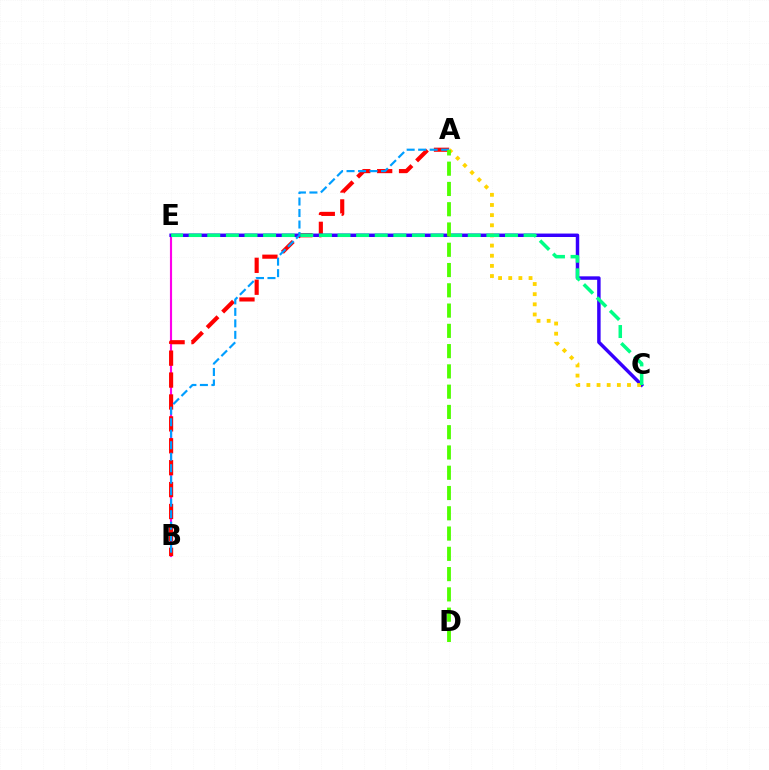{('B', 'E'): [{'color': '#ff00ed', 'line_style': 'solid', 'thickness': 1.54}], ('A', 'B'): [{'color': '#ff0000', 'line_style': 'dashed', 'thickness': 2.98}, {'color': '#009eff', 'line_style': 'dashed', 'thickness': 1.56}], ('C', 'E'): [{'color': '#3700ff', 'line_style': 'solid', 'thickness': 2.49}, {'color': '#00ff86', 'line_style': 'dashed', 'thickness': 2.53}], ('A', 'C'): [{'color': '#ffd500', 'line_style': 'dotted', 'thickness': 2.76}], ('A', 'D'): [{'color': '#4fff00', 'line_style': 'dashed', 'thickness': 2.75}]}